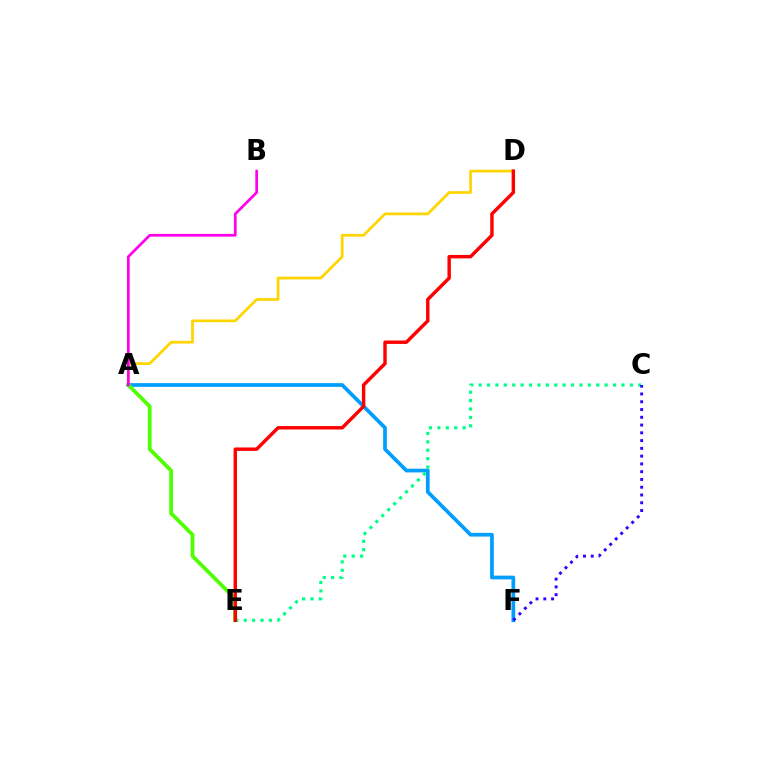{('A', 'D'): [{'color': '#ffd500', 'line_style': 'solid', 'thickness': 1.97}], ('A', 'F'): [{'color': '#009eff', 'line_style': 'solid', 'thickness': 2.68}], ('A', 'E'): [{'color': '#4fff00', 'line_style': 'solid', 'thickness': 2.72}], ('C', 'E'): [{'color': '#00ff86', 'line_style': 'dotted', 'thickness': 2.28}], ('C', 'F'): [{'color': '#3700ff', 'line_style': 'dotted', 'thickness': 2.11}], ('A', 'B'): [{'color': '#ff00ed', 'line_style': 'solid', 'thickness': 1.96}], ('D', 'E'): [{'color': '#ff0000', 'line_style': 'solid', 'thickness': 2.46}]}